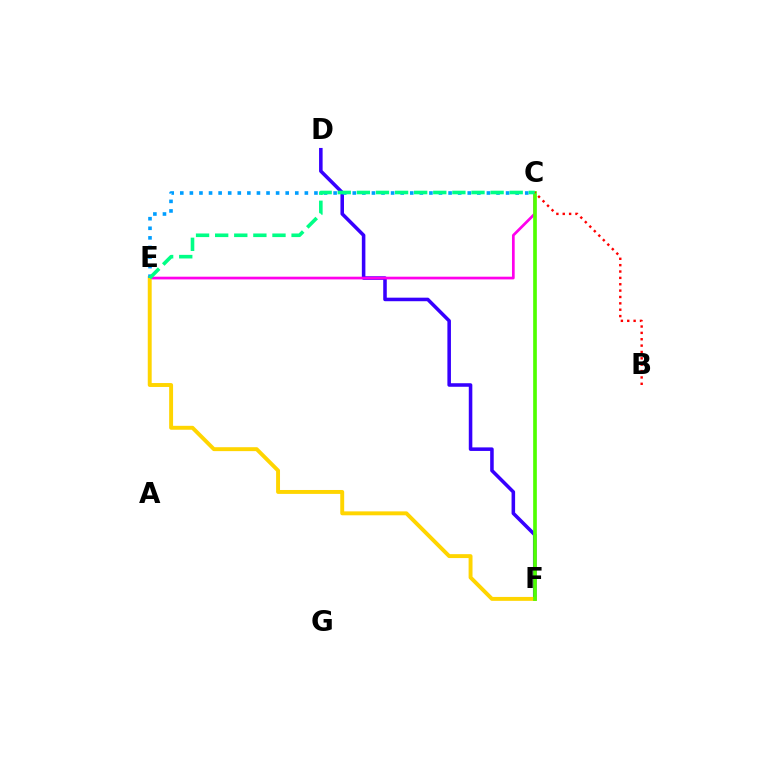{('D', 'F'): [{'color': '#3700ff', 'line_style': 'solid', 'thickness': 2.56}], ('C', 'E'): [{'color': '#ff00ed', 'line_style': 'solid', 'thickness': 1.95}, {'color': '#009eff', 'line_style': 'dotted', 'thickness': 2.6}, {'color': '#00ff86', 'line_style': 'dashed', 'thickness': 2.6}], ('E', 'F'): [{'color': '#ffd500', 'line_style': 'solid', 'thickness': 2.82}], ('C', 'F'): [{'color': '#4fff00', 'line_style': 'solid', 'thickness': 2.65}], ('B', 'C'): [{'color': '#ff0000', 'line_style': 'dotted', 'thickness': 1.73}]}